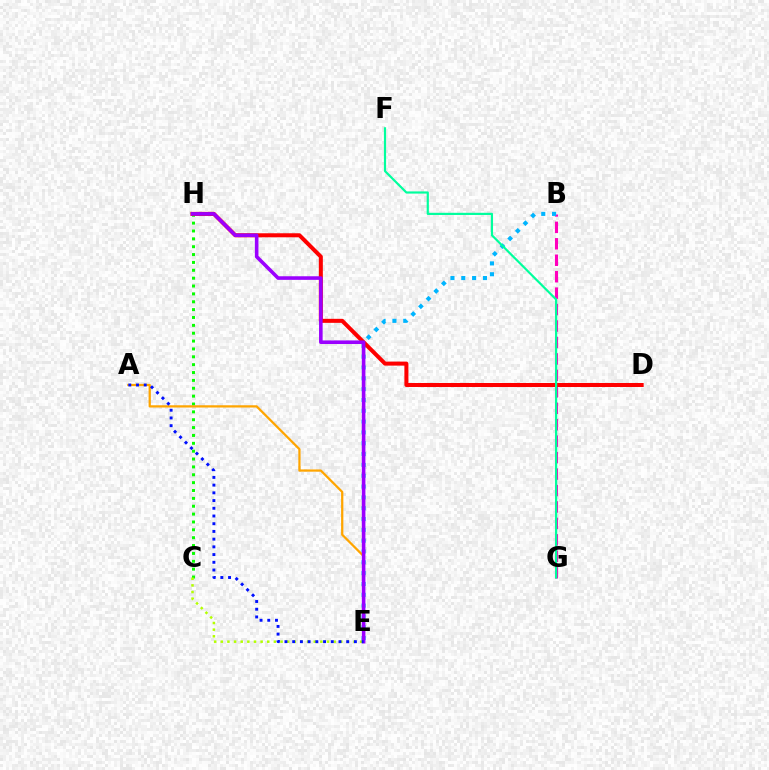{('B', 'G'): [{'color': '#ff00bd', 'line_style': 'dashed', 'thickness': 2.23}], ('B', 'E'): [{'color': '#00b5ff', 'line_style': 'dotted', 'thickness': 2.94}], ('C', 'H'): [{'color': '#08ff00', 'line_style': 'dotted', 'thickness': 2.14}], ('D', 'H'): [{'color': '#ff0000', 'line_style': 'solid', 'thickness': 2.89}], ('A', 'E'): [{'color': '#ffa500', 'line_style': 'solid', 'thickness': 1.62}, {'color': '#0010ff', 'line_style': 'dotted', 'thickness': 2.1}], ('E', 'H'): [{'color': '#9b00ff', 'line_style': 'solid', 'thickness': 2.59}], ('C', 'E'): [{'color': '#b3ff00', 'line_style': 'dotted', 'thickness': 1.8}], ('F', 'G'): [{'color': '#00ff9d', 'line_style': 'solid', 'thickness': 1.57}]}